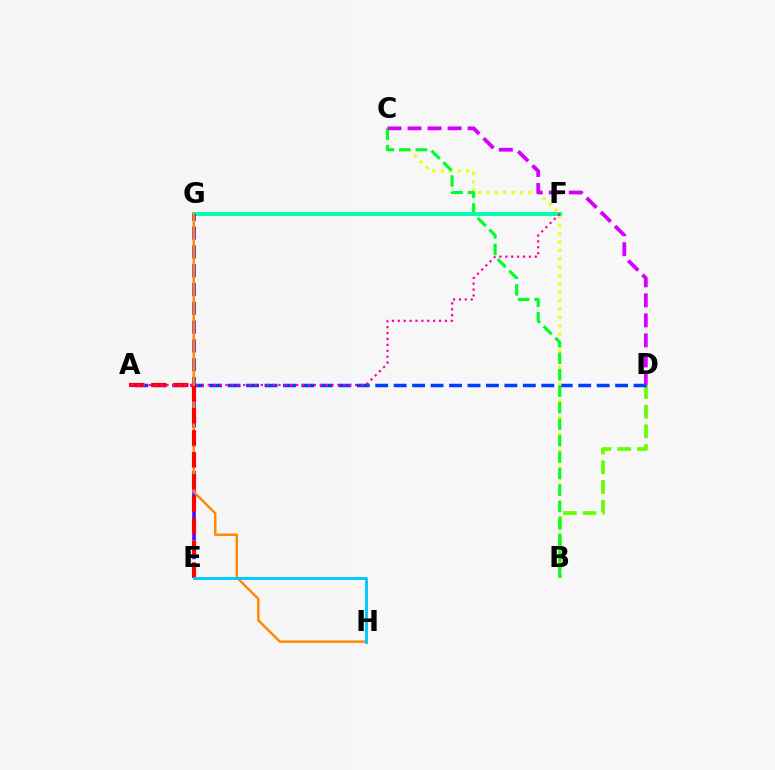{('B', 'D'): [{'color': '#66ff00', 'line_style': 'dashed', 'thickness': 2.68}], ('A', 'D'): [{'color': '#003fff', 'line_style': 'dashed', 'thickness': 2.51}], ('B', 'C'): [{'color': '#eeff00', 'line_style': 'dotted', 'thickness': 2.27}, {'color': '#00ff27', 'line_style': 'dashed', 'thickness': 2.24}], ('C', 'D'): [{'color': '#d600ff', 'line_style': 'dashed', 'thickness': 2.72}], ('F', 'G'): [{'color': '#00ffaf', 'line_style': 'solid', 'thickness': 2.84}], ('E', 'G'): [{'color': '#4f00ff', 'line_style': 'dashed', 'thickness': 2.55}], ('G', 'H'): [{'color': '#ff8800', 'line_style': 'solid', 'thickness': 1.76}], ('A', 'E'): [{'color': '#ff0000', 'line_style': 'dashed', 'thickness': 2.99}], ('A', 'F'): [{'color': '#ff00a0', 'line_style': 'dotted', 'thickness': 1.6}], ('E', 'H'): [{'color': '#00c7ff', 'line_style': 'solid', 'thickness': 2.07}]}